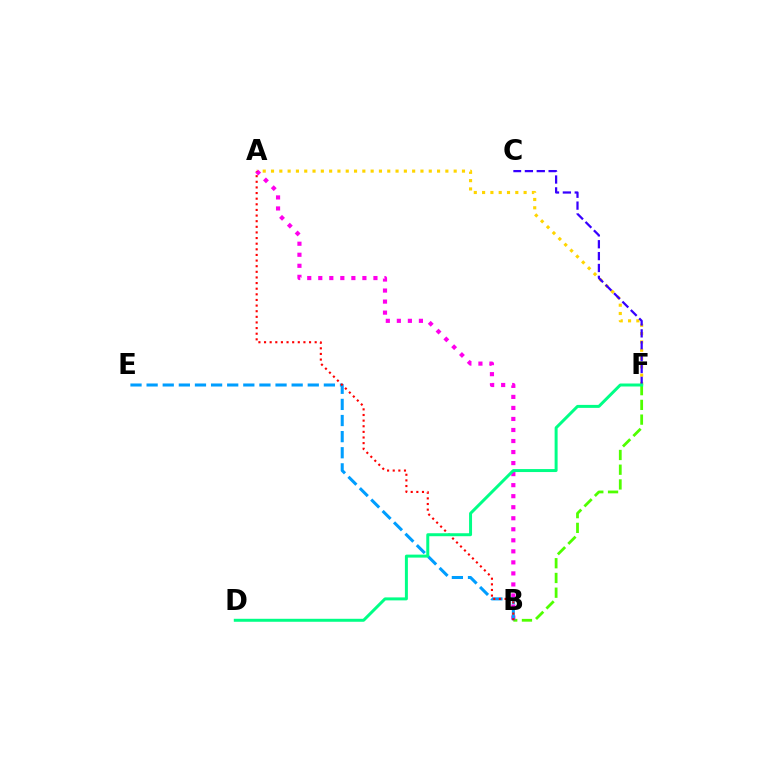{('A', 'F'): [{'color': '#ffd500', 'line_style': 'dotted', 'thickness': 2.26}], ('C', 'F'): [{'color': '#3700ff', 'line_style': 'dashed', 'thickness': 1.61}], ('B', 'F'): [{'color': '#4fff00', 'line_style': 'dashed', 'thickness': 2.0}], ('A', 'B'): [{'color': '#ff00ed', 'line_style': 'dotted', 'thickness': 3.0}, {'color': '#ff0000', 'line_style': 'dotted', 'thickness': 1.53}], ('B', 'E'): [{'color': '#009eff', 'line_style': 'dashed', 'thickness': 2.19}], ('D', 'F'): [{'color': '#00ff86', 'line_style': 'solid', 'thickness': 2.15}]}